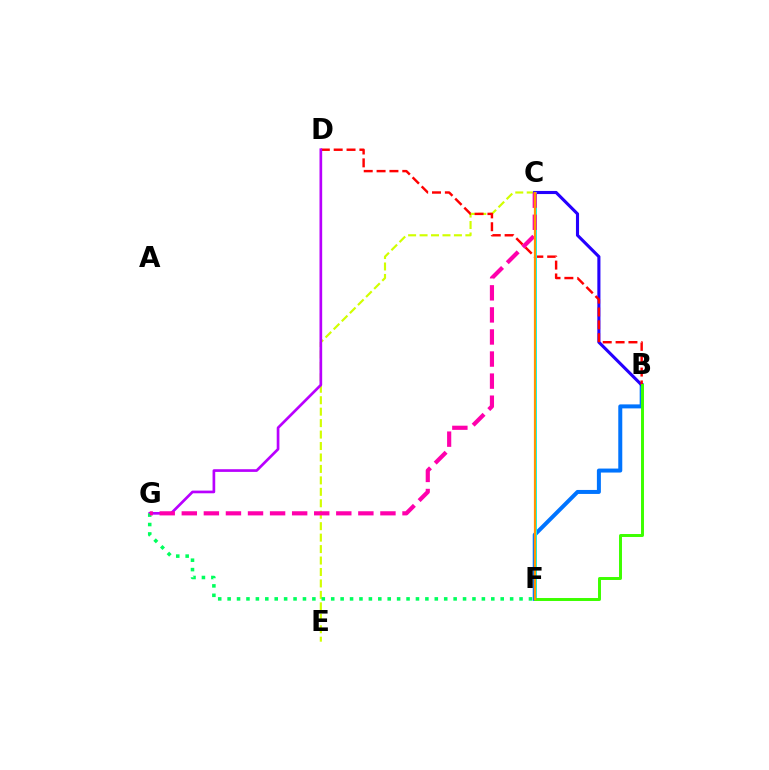{('C', 'E'): [{'color': '#d1ff00', 'line_style': 'dashed', 'thickness': 1.56}], ('B', 'F'): [{'color': '#0074ff', 'line_style': 'solid', 'thickness': 2.88}, {'color': '#3dff00', 'line_style': 'solid', 'thickness': 2.13}], ('B', 'C'): [{'color': '#2500ff', 'line_style': 'solid', 'thickness': 2.23}], ('B', 'D'): [{'color': '#ff0000', 'line_style': 'dashed', 'thickness': 1.75}], ('C', 'F'): [{'color': '#00fff6', 'line_style': 'solid', 'thickness': 2.14}, {'color': '#ff9400', 'line_style': 'solid', 'thickness': 1.63}], ('D', 'G'): [{'color': '#b900ff', 'line_style': 'solid', 'thickness': 1.93}], ('F', 'G'): [{'color': '#00ff5c', 'line_style': 'dotted', 'thickness': 2.56}], ('C', 'G'): [{'color': '#ff00ac', 'line_style': 'dashed', 'thickness': 3.0}]}